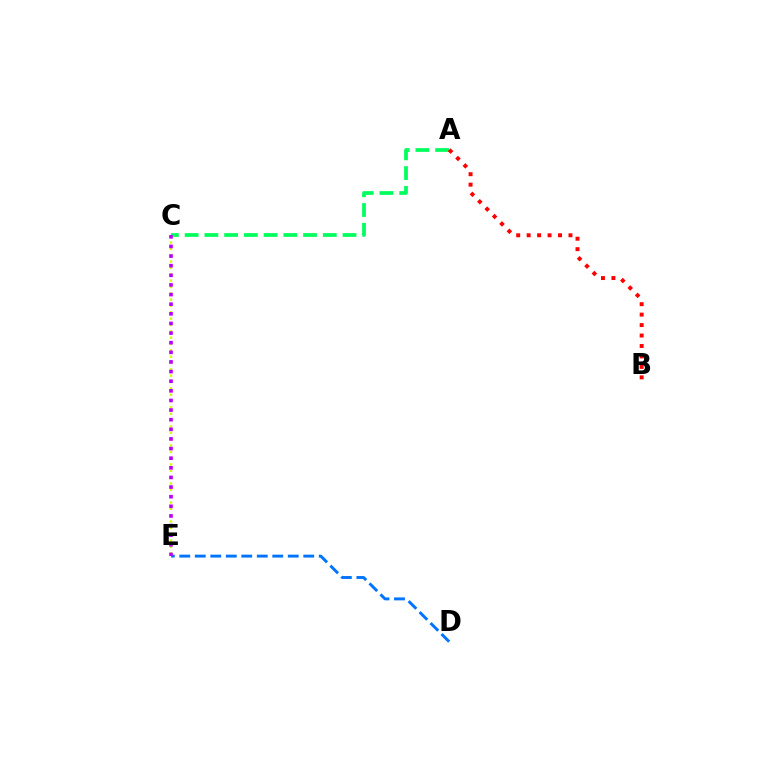{('D', 'E'): [{'color': '#0074ff', 'line_style': 'dashed', 'thickness': 2.11}], ('A', 'C'): [{'color': '#00ff5c', 'line_style': 'dashed', 'thickness': 2.68}], ('A', 'B'): [{'color': '#ff0000', 'line_style': 'dotted', 'thickness': 2.84}], ('C', 'E'): [{'color': '#d1ff00', 'line_style': 'dotted', 'thickness': 1.72}, {'color': '#b900ff', 'line_style': 'dotted', 'thickness': 2.62}]}